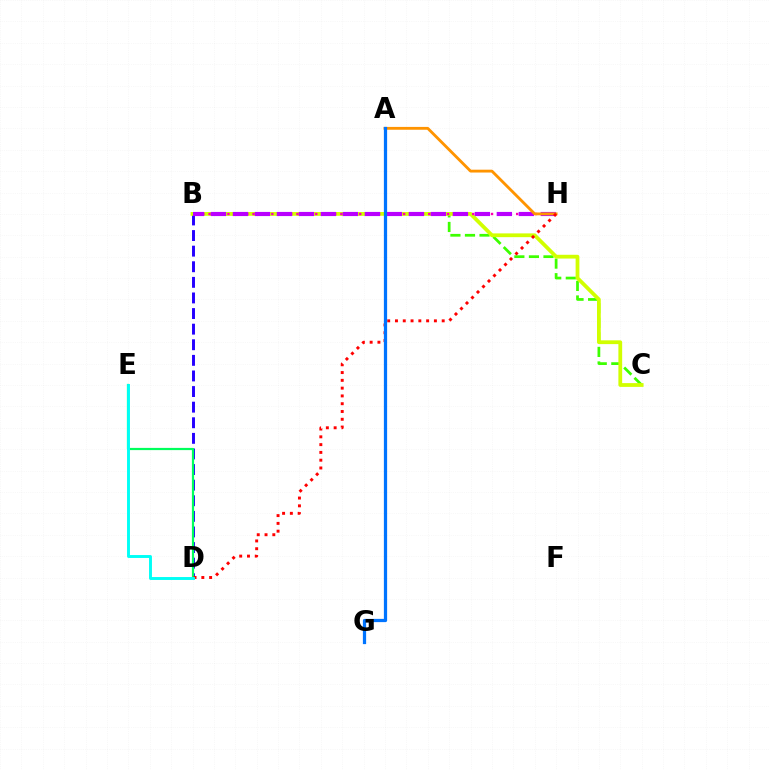{('B', 'D'): [{'color': '#2500ff', 'line_style': 'dashed', 'thickness': 2.12}], ('B', 'C'): [{'color': '#3dff00', 'line_style': 'dashed', 'thickness': 1.98}, {'color': '#d1ff00', 'line_style': 'solid', 'thickness': 2.72}], ('B', 'H'): [{'color': '#ff00ac', 'line_style': 'dotted', 'thickness': 1.71}, {'color': '#b900ff', 'line_style': 'dashed', 'thickness': 2.99}], ('D', 'E'): [{'color': '#00ff5c', 'line_style': 'solid', 'thickness': 1.59}, {'color': '#00fff6', 'line_style': 'solid', 'thickness': 2.1}], ('A', 'H'): [{'color': '#ff9400', 'line_style': 'solid', 'thickness': 2.04}], ('D', 'H'): [{'color': '#ff0000', 'line_style': 'dotted', 'thickness': 2.12}], ('A', 'G'): [{'color': '#0074ff', 'line_style': 'solid', 'thickness': 2.33}]}